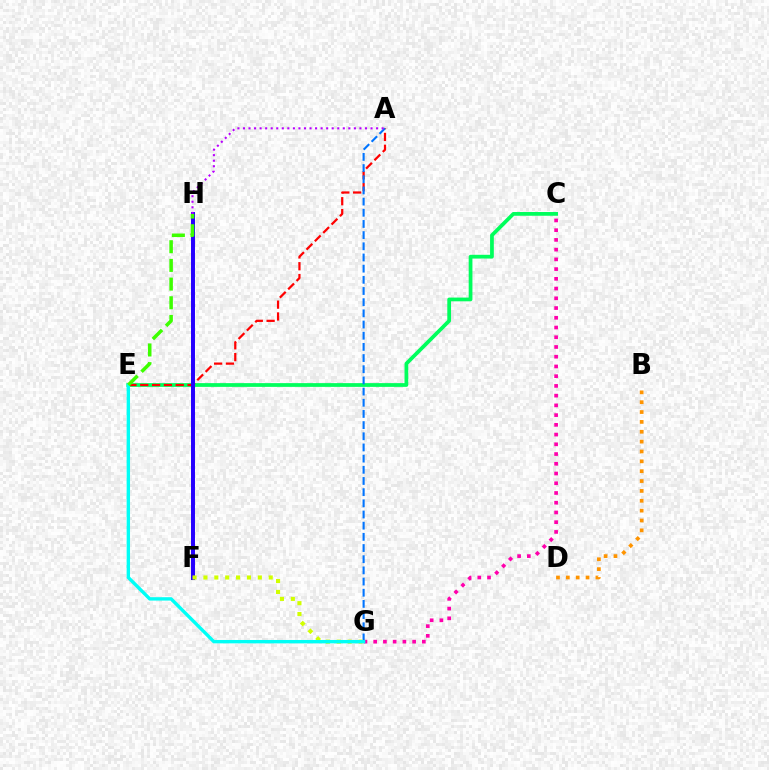{('C', 'E'): [{'color': '#00ff5c', 'line_style': 'solid', 'thickness': 2.69}], ('A', 'E'): [{'color': '#ff0000', 'line_style': 'dashed', 'thickness': 1.61}], ('C', 'G'): [{'color': '#ff00ac', 'line_style': 'dotted', 'thickness': 2.64}], ('F', 'H'): [{'color': '#2500ff', 'line_style': 'solid', 'thickness': 2.86}], ('A', 'G'): [{'color': '#0074ff', 'line_style': 'dashed', 'thickness': 1.52}], ('B', 'D'): [{'color': '#ff9400', 'line_style': 'dotted', 'thickness': 2.68}], ('F', 'G'): [{'color': '#d1ff00', 'line_style': 'dotted', 'thickness': 2.96}], ('E', 'G'): [{'color': '#00fff6', 'line_style': 'solid', 'thickness': 2.44}], ('E', 'H'): [{'color': '#3dff00', 'line_style': 'dashed', 'thickness': 2.54}], ('A', 'H'): [{'color': '#b900ff', 'line_style': 'dotted', 'thickness': 1.51}]}